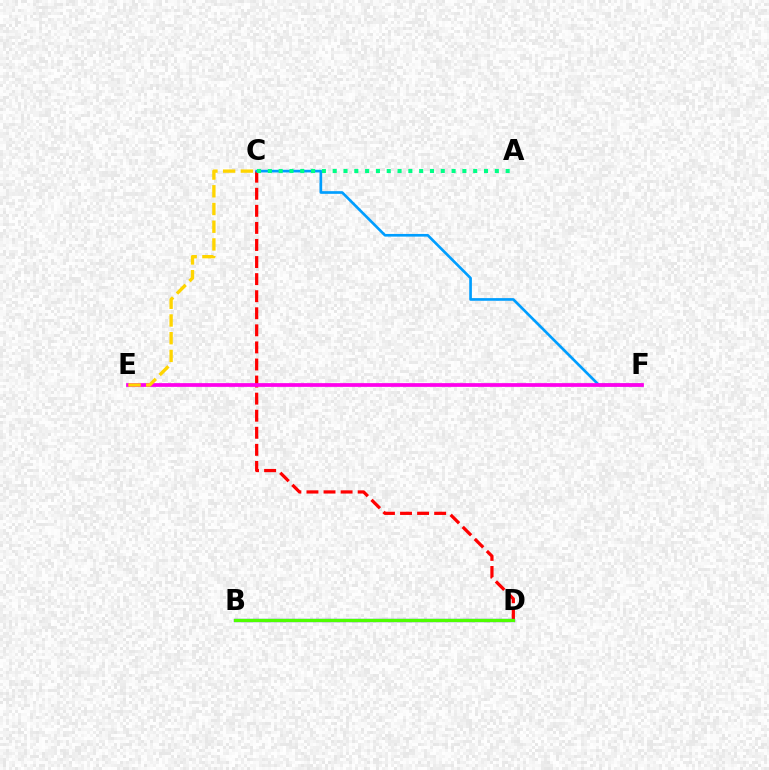{('C', 'D'): [{'color': '#ff0000', 'line_style': 'dashed', 'thickness': 2.32}], ('B', 'D'): [{'color': '#3700ff', 'line_style': 'solid', 'thickness': 2.33}, {'color': '#4fff00', 'line_style': 'solid', 'thickness': 2.33}], ('C', 'F'): [{'color': '#009eff', 'line_style': 'solid', 'thickness': 1.92}], ('E', 'F'): [{'color': '#ff00ed', 'line_style': 'solid', 'thickness': 2.69}], ('A', 'C'): [{'color': '#00ff86', 'line_style': 'dotted', 'thickness': 2.94}], ('C', 'E'): [{'color': '#ffd500', 'line_style': 'dashed', 'thickness': 2.41}]}